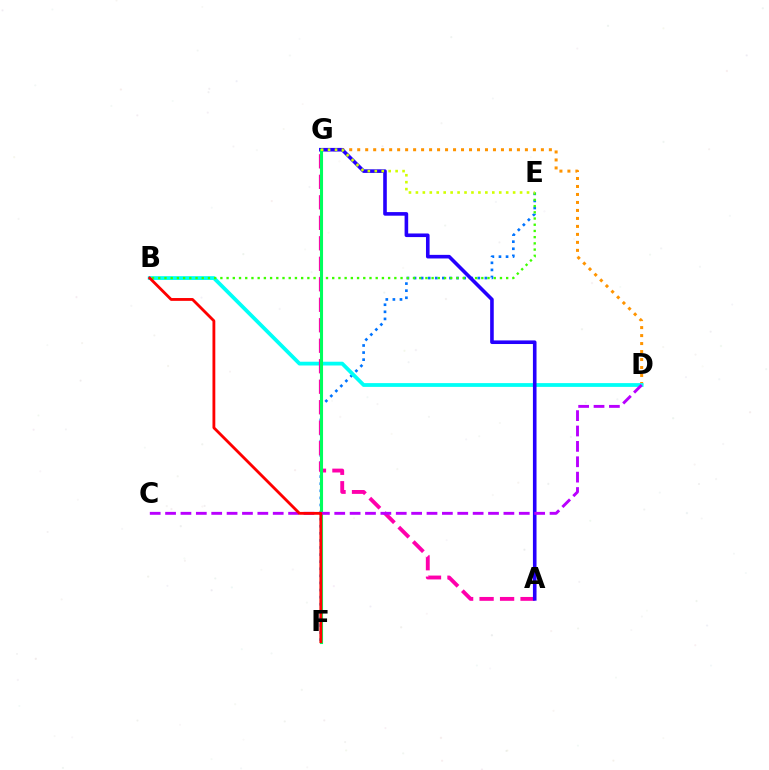{('D', 'G'): [{'color': '#ff9400', 'line_style': 'dotted', 'thickness': 2.17}], ('E', 'F'): [{'color': '#0074ff', 'line_style': 'dotted', 'thickness': 1.93}], ('B', 'D'): [{'color': '#00fff6', 'line_style': 'solid', 'thickness': 2.72}], ('B', 'E'): [{'color': '#3dff00', 'line_style': 'dotted', 'thickness': 1.69}], ('A', 'G'): [{'color': '#ff00ac', 'line_style': 'dashed', 'thickness': 2.78}, {'color': '#2500ff', 'line_style': 'solid', 'thickness': 2.59}], ('F', 'G'): [{'color': '#00ff5c', 'line_style': 'solid', 'thickness': 2.22}], ('C', 'D'): [{'color': '#b900ff', 'line_style': 'dashed', 'thickness': 2.09}], ('B', 'F'): [{'color': '#ff0000', 'line_style': 'solid', 'thickness': 2.03}], ('E', 'G'): [{'color': '#d1ff00', 'line_style': 'dotted', 'thickness': 1.89}]}